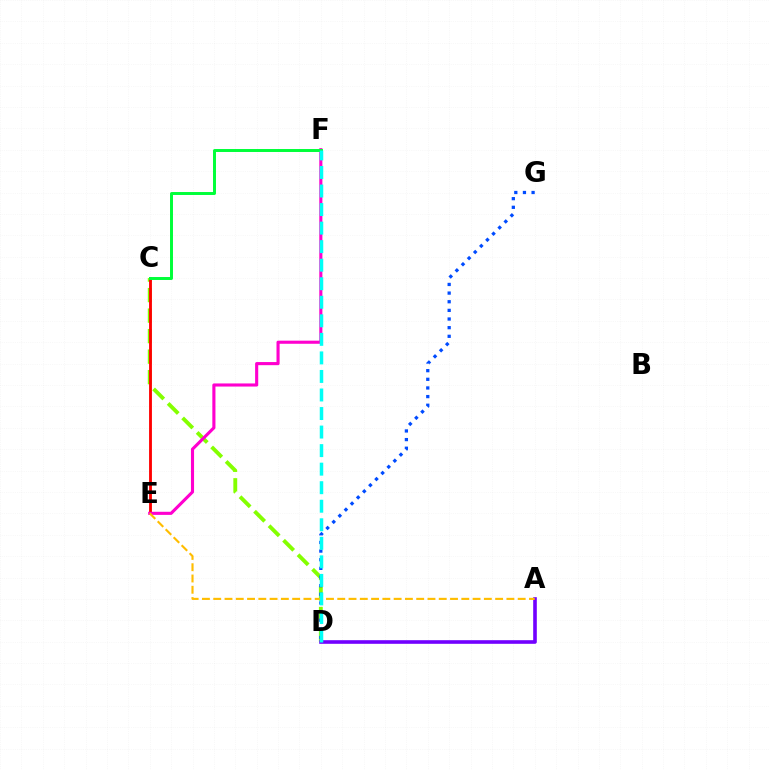{('C', 'D'): [{'color': '#84ff00', 'line_style': 'dashed', 'thickness': 2.79}], ('A', 'D'): [{'color': '#7200ff', 'line_style': 'solid', 'thickness': 2.6}], ('C', 'E'): [{'color': '#ff0000', 'line_style': 'solid', 'thickness': 2.05}], ('D', 'G'): [{'color': '#004bff', 'line_style': 'dotted', 'thickness': 2.35}], ('E', 'F'): [{'color': '#ff00cf', 'line_style': 'solid', 'thickness': 2.24}], ('A', 'E'): [{'color': '#ffbd00', 'line_style': 'dashed', 'thickness': 1.53}], ('C', 'F'): [{'color': '#00ff39', 'line_style': 'solid', 'thickness': 2.13}], ('D', 'F'): [{'color': '#00fff6', 'line_style': 'dashed', 'thickness': 2.52}]}